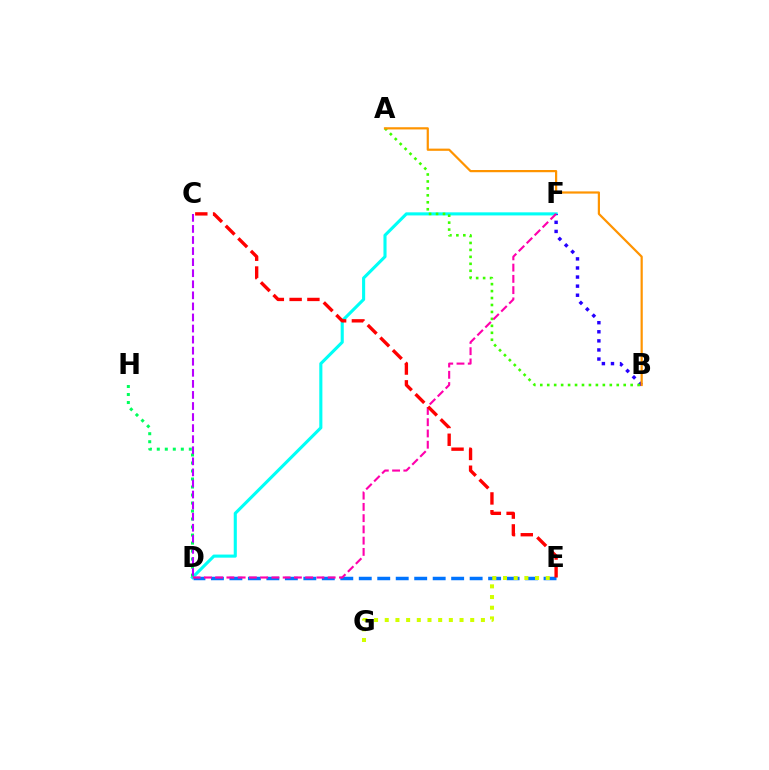{('D', 'F'): [{'color': '#00fff6', 'line_style': 'solid', 'thickness': 2.23}, {'color': '#ff00ac', 'line_style': 'dashed', 'thickness': 1.53}], ('D', 'H'): [{'color': '#00ff5c', 'line_style': 'dotted', 'thickness': 2.18}], ('B', 'F'): [{'color': '#2500ff', 'line_style': 'dotted', 'thickness': 2.47}], ('D', 'E'): [{'color': '#0074ff', 'line_style': 'dashed', 'thickness': 2.51}], ('A', 'B'): [{'color': '#3dff00', 'line_style': 'dotted', 'thickness': 1.89}, {'color': '#ff9400', 'line_style': 'solid', 'thickness': 1.59}], ('C', 'E'): [{'color': '#ff0000', 'line_style': 'dashed', 'thickness': 2.42}], ('E', 'G'): [{'color': '#d1ff00', 'line_style': 'dotted', 'thickness': 2.9}], ('C', 'D'): [{'color': '#b900ff', 'line_style': 'dashed', 'thickness': 1.5}]}